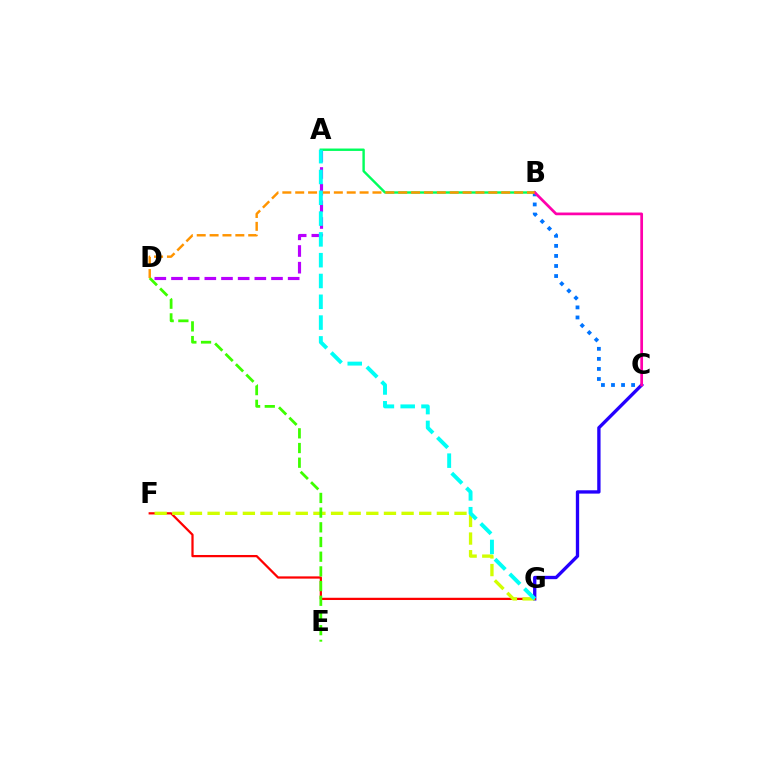{('C', 'G'): [{'color': '#2500ff', 'line_style': 'solid', 'thickness': 2.4}], ('A', 'D'): [{'color': '#b900ff', 'line_style': 'dashed', 'thickness': 2.26}], ('B', 'C'): [{'color': '#0074ff', 'line_style': 'dotted', 'thickness': 2.73}, {'color': '#ff00ac', 'line_style': 'solid', 'thickness': 1.96}], ('A', 'B'): [{'color': '#00ff5c', 'line_style': 'solid', 'thickness': 1.73}], ('F', 'G'): [{'color': '#ff0000', 'line_style': 'solid', 'thickness': 1.62}, {'color': '#d1ff00', 'line_style': 'dashed', 'thickness': 2.4}], ('D', 'E'): [{'color': '#3dff00', 'line_style': 'dashed', 'thickness': 2.0}], ('B', 'D'): [{'color': '#ff9400', 'line_style': 'dashed', 'thickness': 1.75}], ('A', 'G'): [{'color': '#00fff6', 'line_style': 'dashed', 'thickness': 2.83}]}